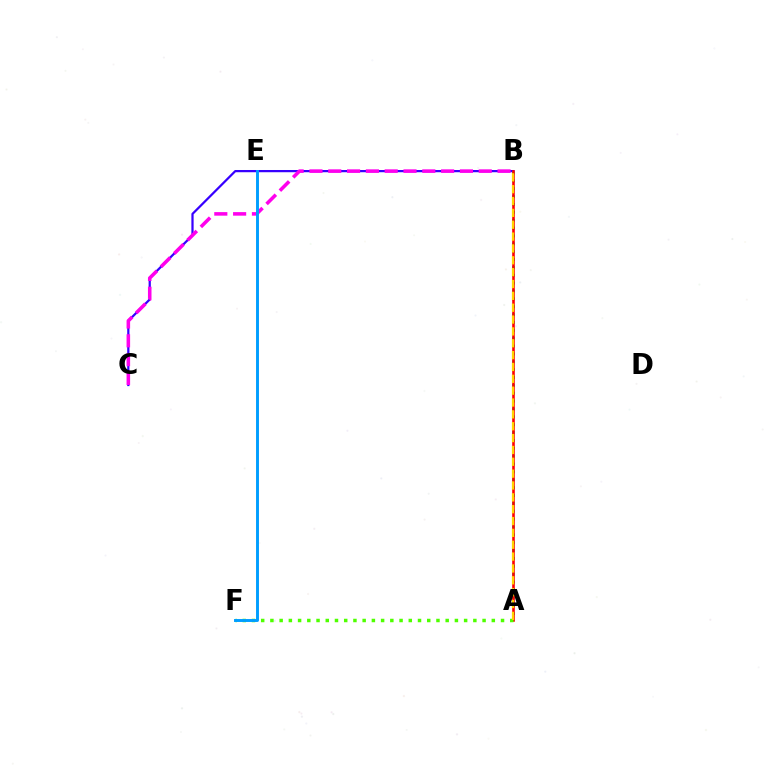{('B', 'C'): [{'color': '#3700ff', 'line_style': 'solid', 'thickness': 1.61}, {'color': '#ff00ed', 'line_style': 'dashed', 'thickness': 2.56}], ('A', 'B'): [{'color': '#00ff86', 'line_style': 'dotted', 'thickness': 2.14}, {'color': '#ff0000', 'line_style': 'solid', 'thickness': 1.88}, {'color': '#ffd500', 'line_style': 'dashed', 'thickness': 1.61}], ('A', 'F'): [{'color': '#4fff00', 'line_style': 'dotted', 'thickness': 2.51}], ('E', 'F'): [{'color': '#009eff', 'line_style': 'solid', 'thickness': 2.11}]}